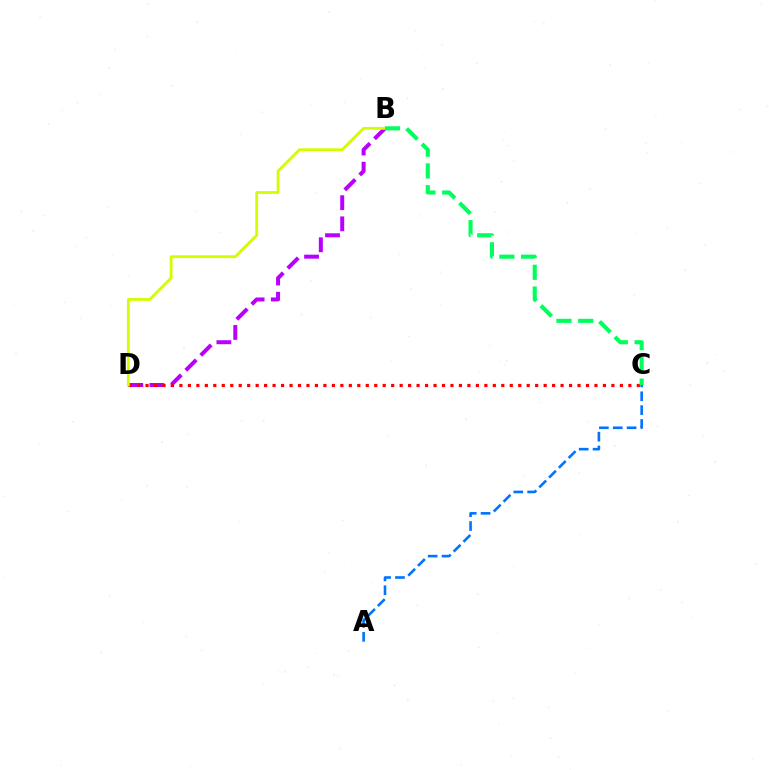{('B', 'D'): [{'color': '#b900ff', 'line_style': 'dashed', 'thickness': 2.88}, {'color': '#d1ff00', 'line_style': 'solid', 'thickness': 2.04}], ('C', 'D'): [{'color': '#ff0000', 'line_style': 'dotted', 'thickness': 2.3}], ('B', 'C'): [{'color': '#00ff5c', 'line_style': 'dashed', 'thickness': 2.95}], ('A', 'C'): [{'color': '#0074ff', 'line_style': 'dashed', 'thickness': 1.88}]}